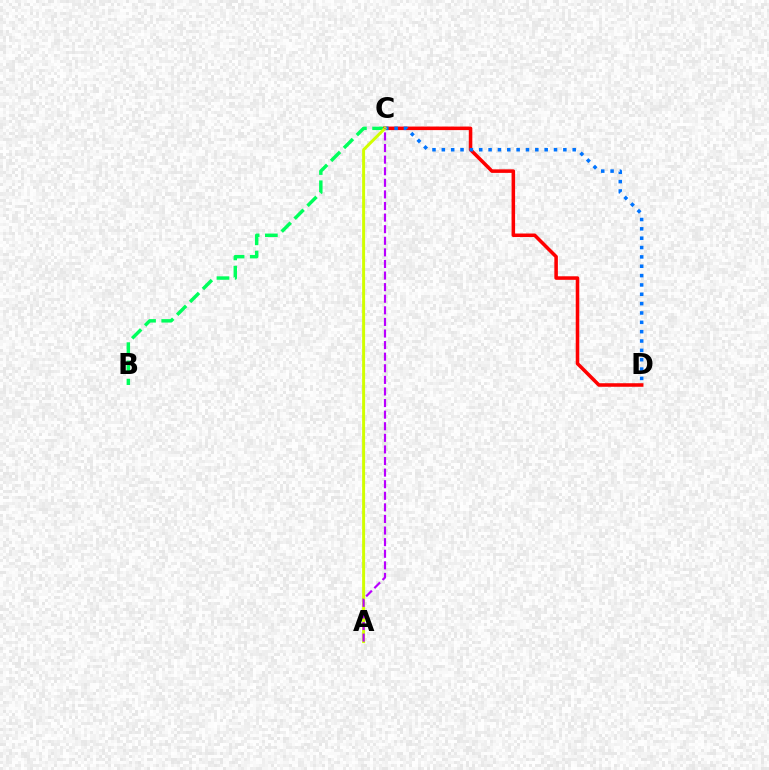{('B', 'C'): [{'color': '#00ff5c', 'line_style': 'dashed', 'thickness': 2.48}], ('C', 'D'): [{'color': '#ff0000', 'line_style': 'solid', 'thickness': 2.55}, {'color': '#0074ff', 'line_style': 'dotted', 'thickness': 2.54}], ('A', 'C'): [{'color': '#d1ff00', 'line_style': 'solid', 'thickness': 2.13}, {'color': '#b900ff', 'line_style': 'dashed', 'thickness': 1.57}]}